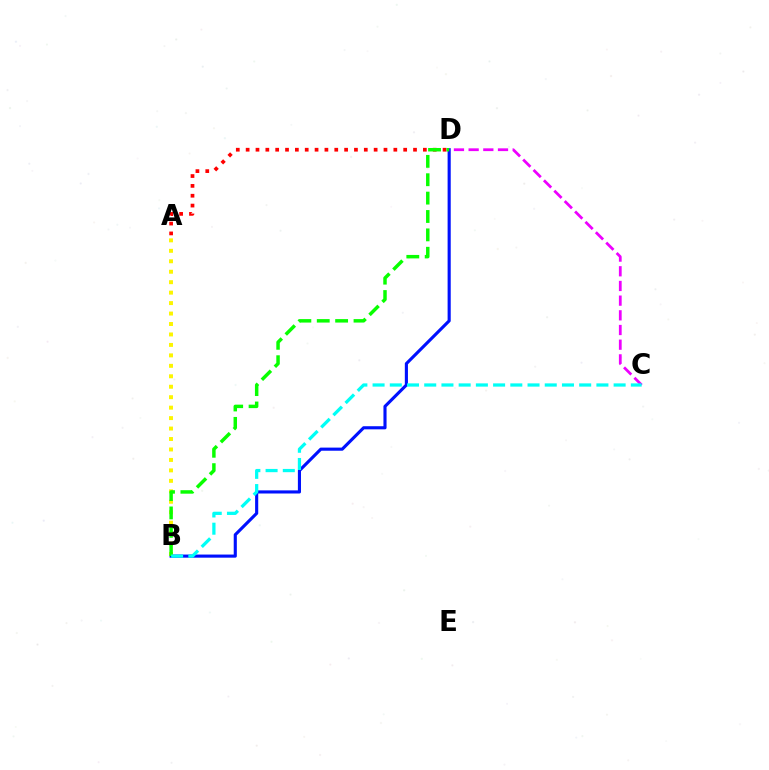{('A', 'D'): [{'color': '#ff0000', 'line_style': 'dotted', 'thickness': 2.68}], ('B', 'D'): [{'color': '#0010ff', 'line_style': 'solid', 'thickness': 2.25}, {'color': '#08ff00', 'line_style': 'dashed', 'thickness': 2.5}], ('A', 'B'): [{'color': '#fcf500', 'line_style': 'dotted', 'thickness': 2.84}], ('C', 'D'): [{'color': '#ee00ff', 'line_style': 'dashed', 'thickness': 1.99}], ('B', 'C'): [{'color': '#00fff6', 'line_style': 'dashed', 'thickness': 2.34}]}